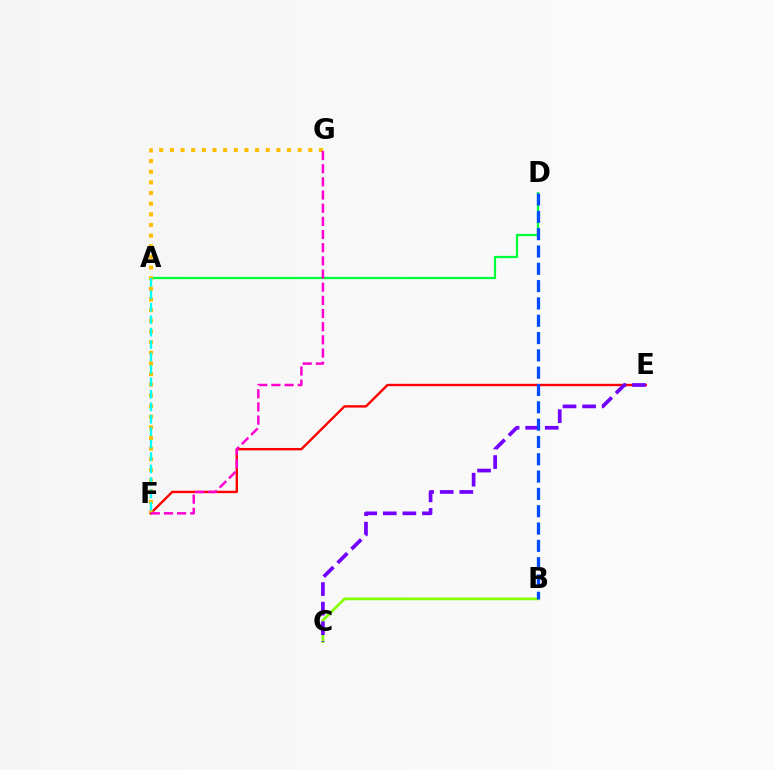{('A', 'D'): [{'color': '#00ff39', 'line_style': 'solid', 'thickness': 1.63}], ('E', 'F'): [{'color': '#ff0000', 'line_style': 'solid', 'thickness': 1.71}], ('F', 'G'): [{'color': '#ffbd00', 'line_style': 'dotted', 'thickness': 2.89}, {'color': '#ff00cf', 'line_style': 'dashed', 'thickness': 1.79}], ('B', 'C'): [{'color': '#84ff00', 'line_style': 'solid', 'thickness': 1.93}], ('C', 'E'): [{'color': '#7200ff', 'line_style': 'dashed', 'thickness': 2.66}], ('A', 'F'): [{'color': '#00fff6', 'line_style': 'dashed', 'thickness': 1.69}], ('B', 'D'): [{'color': '#004bff', 'line_style': 'dashed', 'thickness': 2.35}]}